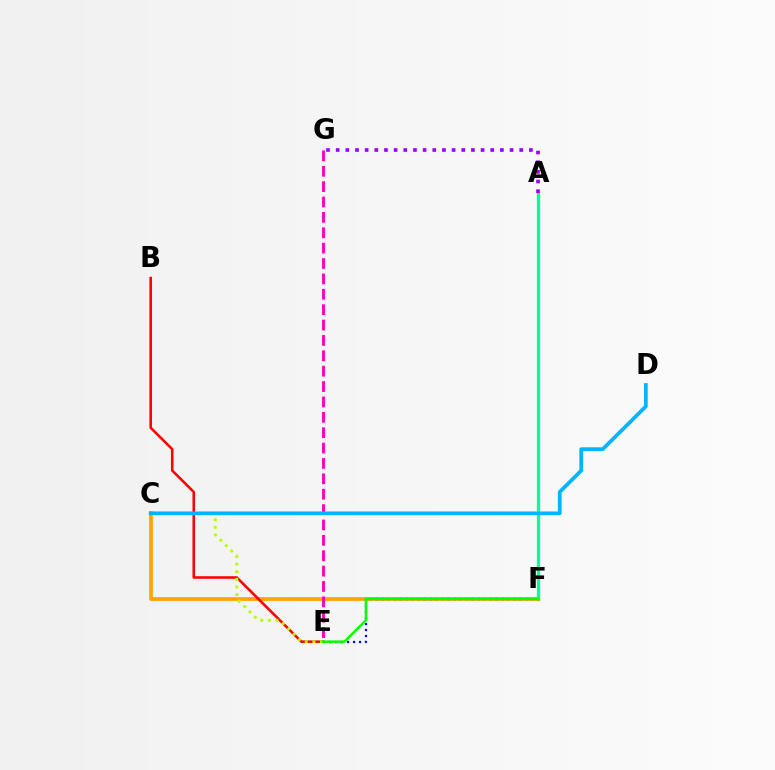{('A', 'F'): [{'color': '#00ff9d', 'line_style': 'solid', 'thickness': 2.38}], ('C', 'F'): [{'color': '#ffa500', 'line_style': 'solid', 'thickness': 2.69}], ('B', 'E'): [{'color': '#ff0000', 'line_style': 'solid', 'thickness': 1.85}], ('E', 'F'): [{'color': '#0010ff', 'line_style': 'dotted', 'thickness': 1.63}, {'color': '#08ff00', 'line_style': 'solid', 'thickness': 1.81}], ('A', 'G'): [{'color': '#9b00ff', 'line_style': 'dotted', 'thickness': 2.62}], ('E', 'G'): [{'color': '#ff00bd', 'line_style': 'dashed', 'thickness': 2.09}], ('C', 'E'): [{'color': '#b3ff00', 'line_style': 'dotted', 'thickness': 2.07}], ('C', 'D'): [{'color': '#00b5ff', 'line_style': 'solid', 'thickness': 2.7}]}